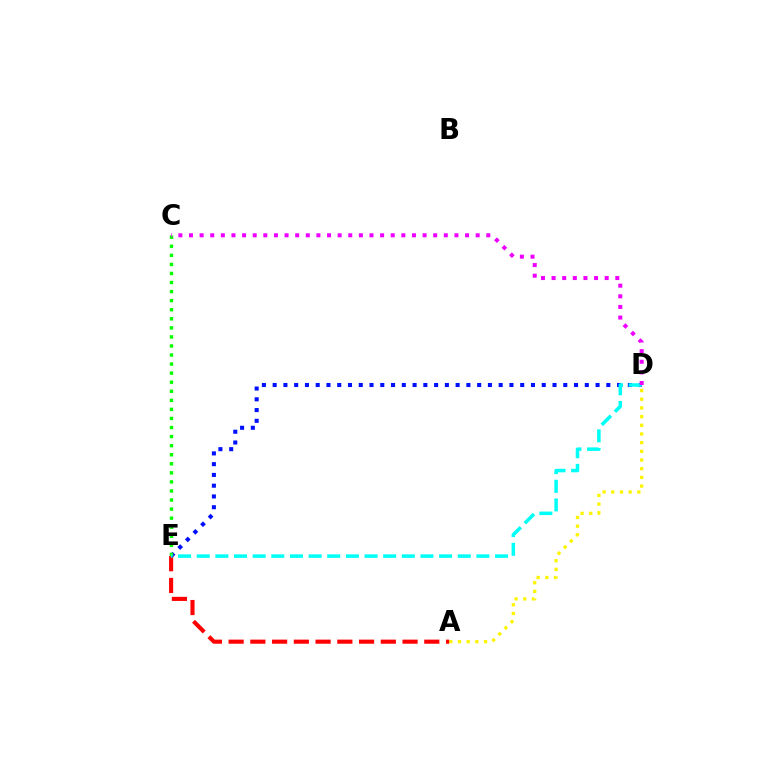{('A', 'D'): [{'color': '#fcf500', 'line_style': 'dotted', 'thickness': 2.36}], ('A', 'E'): [{'color': '#ff0000', 'line_style': 'dashed', 'thickness': 2.95}], ('D', 'E'): [{'color': '#0010ff', 'line_style': 'dotted', 'thickness': 2.92}, {'color': '#00fff6', 'line_style': 'dashed', 'thickness': 2.53}], ('C', 'E'): [{'color': '#08ff00', 'line_style': 'dotted', 'thickness': 2.46}], ('C', 'D'): [{'color': '#ee00ff', 'line_style': 'dotted', 'thickness': 2.88}]}